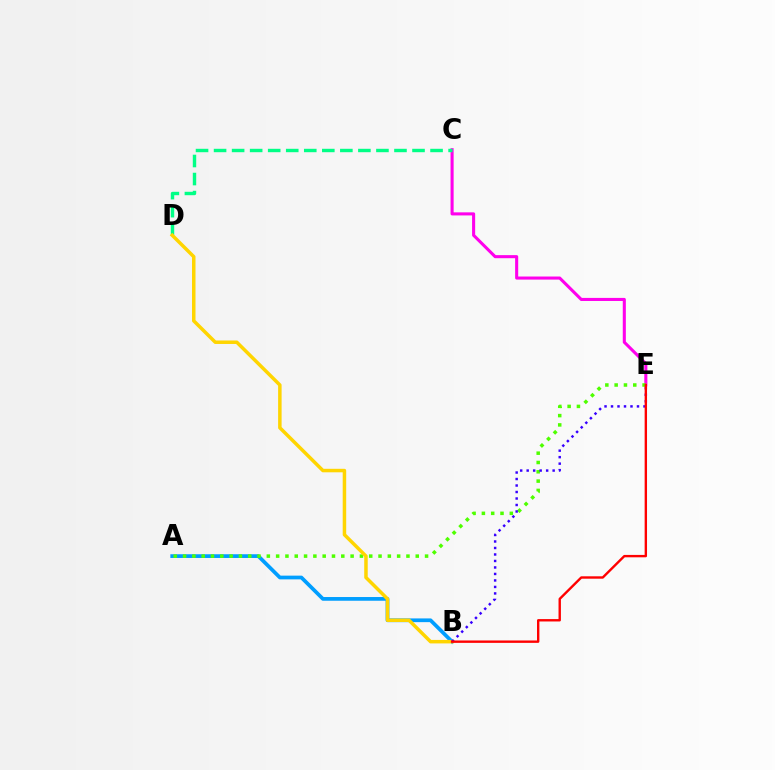{('A', 'B'): [{'color': '#009eff', 'line_style': 'solid', 'thickness': 2.68}], ('C', 'E'): [{'color': '#ff00ed', 'line_style': 'solid', 'thickness': 2.21}], ('C', 'D'): [{'color': '#00ff86', 'line_style': 'dashed', 'thickness': 2.45}], ('A', 'E'): [{'color': '#4fff00', 'line_style': 'dotted', 'thickness': 2.53}], ('B', 'D'): [{'color': '#ffd500', 'line_style': 'solid', 'thickness': 2.51}], ('B', 'E'): [{'color': '#3700ff', 'line_style': 'dotted', 'thickness': 1.76}, {'color': '#ff0000', 'line_style': 'solid', 'thickness': 1.72}]}